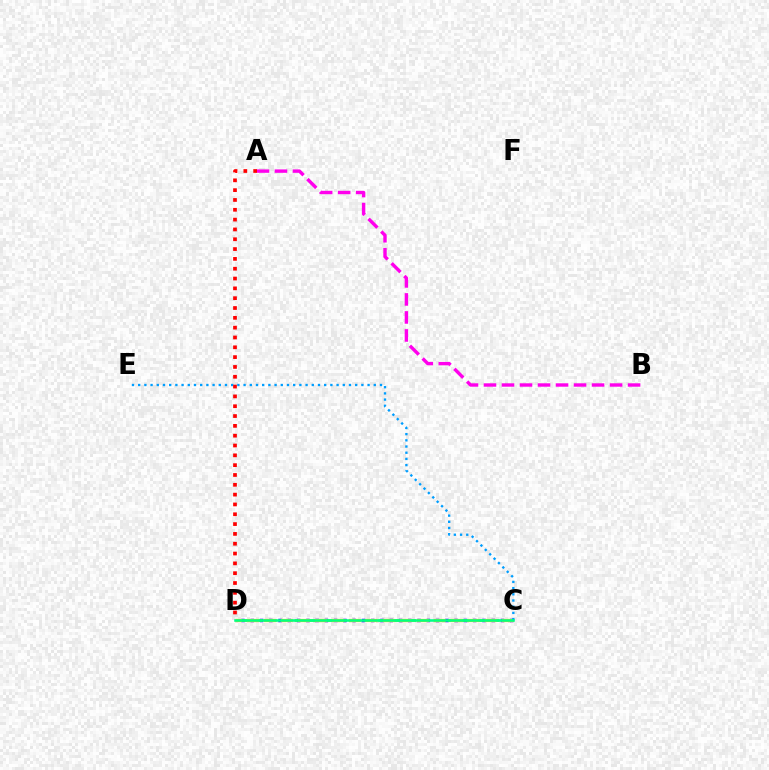{('A', 'B'): [{'color': '#ff00ed', 'line_style': 'dashed', 'thickness': 2.45}], ('C', 'D'): [{'color': '#3700ff', 'line_style': 'dotted', 'thickness': 2.52}, {'color': '#4fff00', 'line_style': 'dashed', 'thickness': 1.89}, {'color': '#ffd500', 'line_style': 'dashed', 'thickness': 2.31}, {'color': '#00ff86', 'line_style': 'solid', 'thickness': 1.84}], ('C', 'E'): [{'color': '#009eff', 'line_style': 'dotted', 'thickness': 1.68}], ('A', 'D'): [{'color': '#ff0000', 'line_style': 'dotted', 'thickness': 2.67}]}